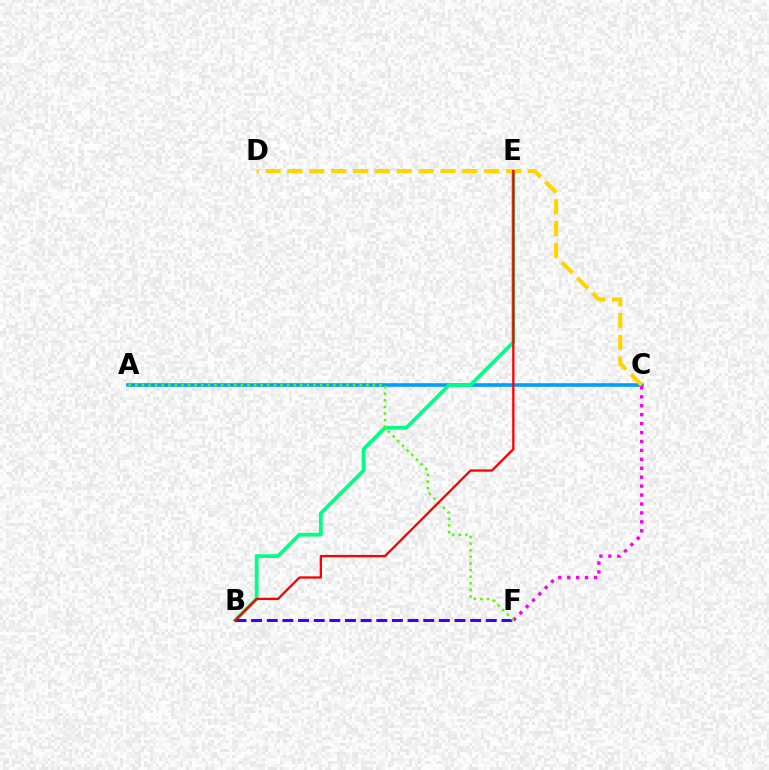{('A', 'C'): [{'color': '#009eff', 'line_style': 'solid', 'thickness': 2.59}], ('B', 'E'): [{'color': '#00ff86', 'line_style': 'solid', 'thickness': 2.71}, {'color': '#ff0000', 'line_style': 'solid', 'thickness': 1.66}], ('C', 'D'): [{'color': '#ffd500', 'line_style': 'dashed', 'thickness': 2.97}], ('C', 'F'): [{'color': '#ff00ed', 'line_style': 'dotted', 'thickness': 2.43}], ('B', 'F'): [{'color': '#3700ff', 'line_style': 'dashed', 'thickness': 2.13}], ('A', 'F'): [{'color': '#4fff00', 'line_style': 'dotted', 'thickness': 1.79}]}